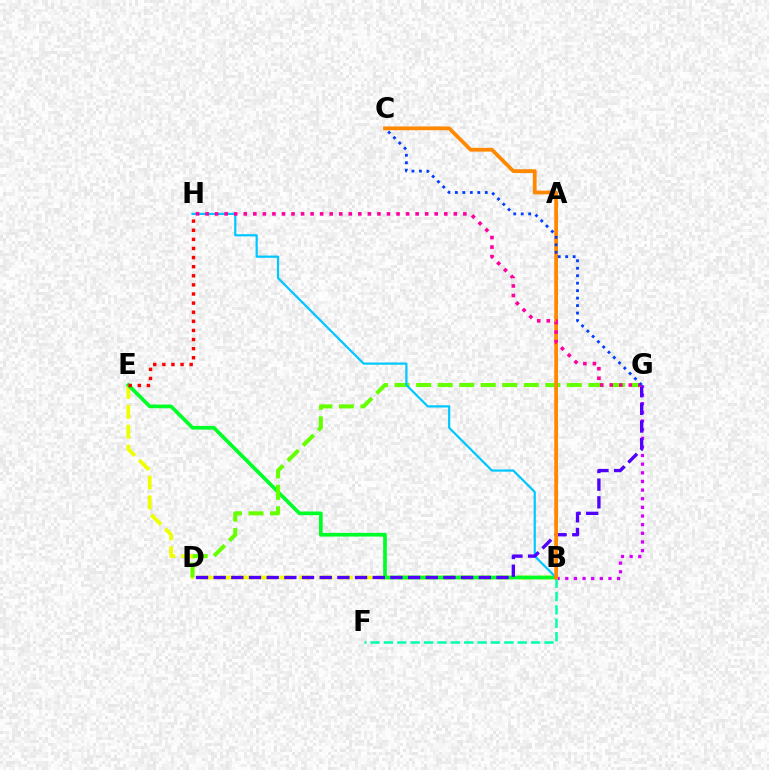{('B', 'G'): [{'color': '#d600ff', 'line_style': 'dotted', 'thickness': 2.35}], ('B', 'E'): [{'color': '#eeff00', 'line_style': 'dashed', 'thickness': 2.7}, {'color': '#00ff27', 'line_style': 'solid', 'thickness': 2.66}], ('D', 'G'): [{'color': '#66ff00', 'line_style': 'dashed', 'thickness': 2.92}, {'color': '#4f00ff', 'line_style': 'dashed', 'thickness': 2.4}], ('B', 'H'): [{'color': '#00c7ff', 'line_style': 'solid', 'thickness': 1.6}], ('B', 'F'): [{'color': '#00ffaf', 'line_style': 'dashed', 'thickness': 1.82}], ('E', 'H'): [{'color': '#ff0000', 'line_style': 'dotted', 'thickness': 2.47}], ('B', 'C'): [{'color': '#ff8800', 'line_style': 'solid', 'thickness': 2.72}], ('G', 'H'): [{'color': '#ff00a0', 'line_style': 'dotted', 'thickness': 2.59}], ('C', 'G'): [{'color': '#003fff', 'line_style': 'dotted', 'thickness': 2.03}]}